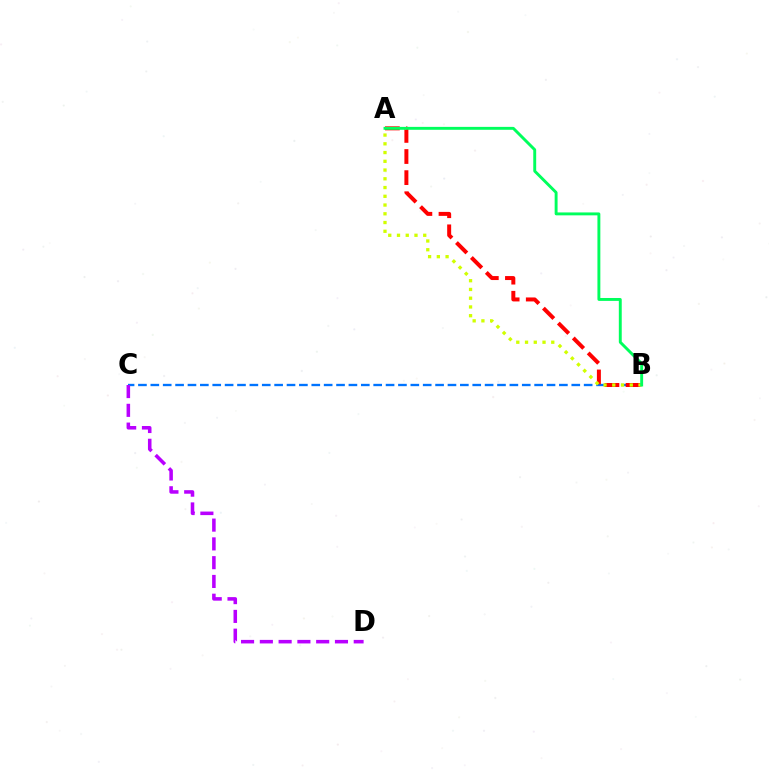{('B', 'C'): [{'color': '#0074ff', 'line_style': 'dashed', 'thickness': 1.68}], ('A', 'B'): [{'color': '#ff0000', 'line_style': 'dashed', 'thickness': 2.87}, {'color': '#d1ff00', 'line_style': 'dotted', 'thickness': 2.38}, {'color': '#00ff5c', 'line_style': 'solid', 'thickness': 2.1}], ('C', 'D'): [{'color': '#b900ff', 'line_style': 'dashed', 'thickness': 2.55}]}